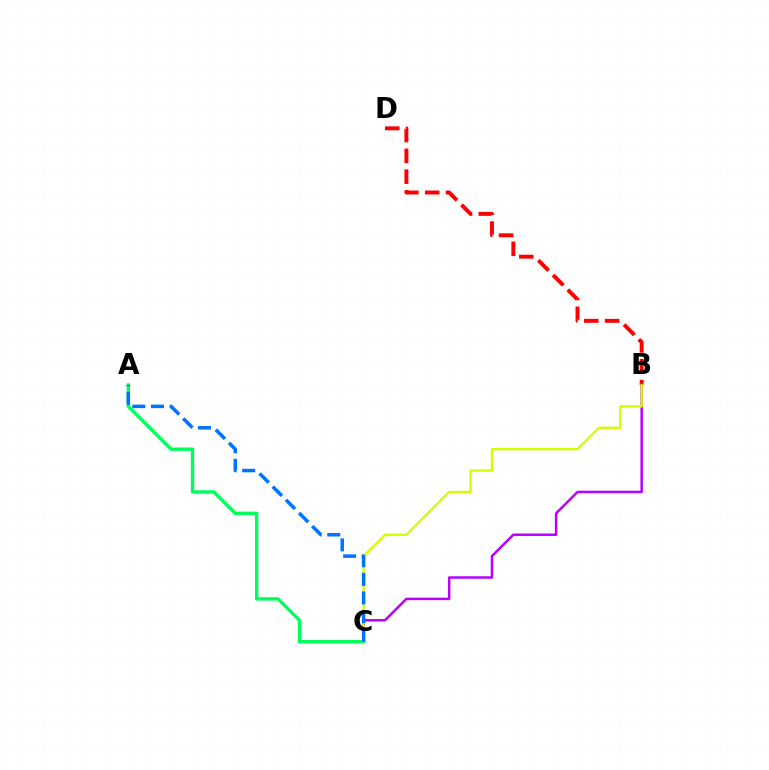{('B', 'C'): [{'color': '#b900ff', 'line_style': 'solid', 'thickness': 1.79}, {'color': '#d1ff00', 'line_style': 'solid', 'thickness': 1.67}], ('B', 'D'): [{'color': '#ff0000', 'line_style': 'dashed', 'thickness': 2.83}], ('A', 'C'): [{'color': '#00ff5c', 'line_style': 'solid', 'thickness': 2.42}, {'color': '#0074ff', 'line_style': 'dashed', 'thickness': 2.53}]}